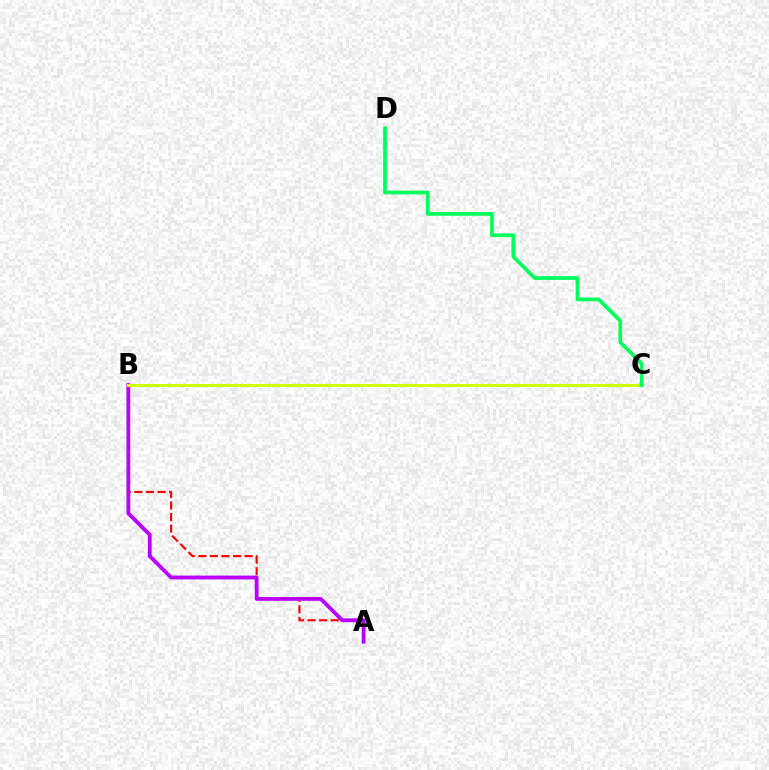{('B', 'C'): [{'color': '#0074ff', 'line_style': 'dashed', 'thickness': 2.04}, {'color': '#d1ff00', 'line_style': 'solid', 'thickness': 2.21}], ('A', 'B'): [{'color': '#ff0000', 'line_style': 'dashed', 'thickness': 1.57}, {'color': '#b900ff', 'line_style': 'solid', 'thickness': 2.74}], ('C', 'D'): [{'color': '#00ff5c', 'line_style': 'solid', 'thickness': 2.68}]}